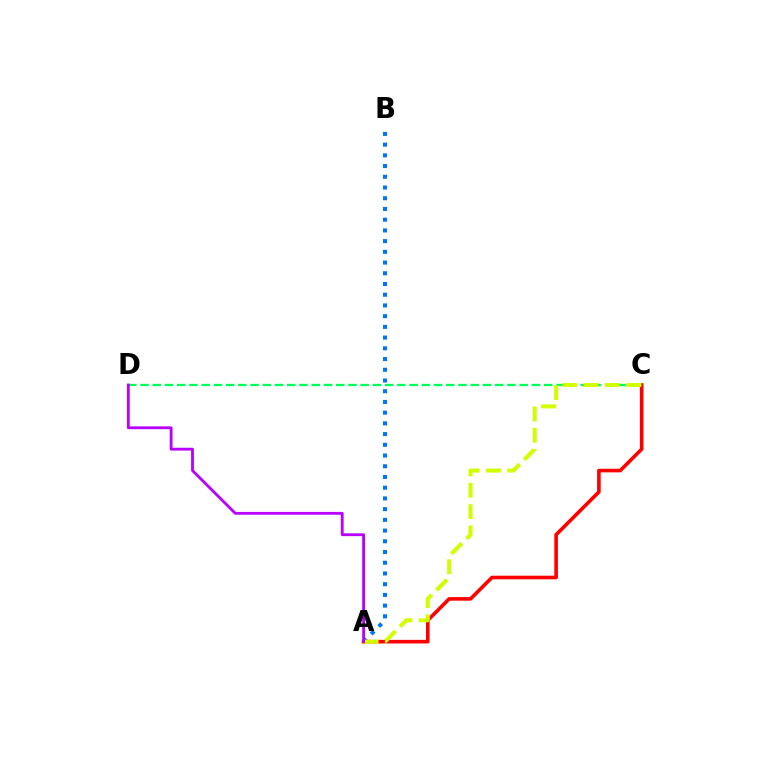{('A', 'B'): [{'color': '#0074ff', 'line_style': 'dotted', 'thickness': 2.91}], ('A', 'C'): [{'color': '#ff0000', 'line_style': 'solid', 'thickness': 2.59}, {'color': '#d1ff00', 'line_style': 'dashed', 'thickness': 2.9}], ('C', 'D'): [{'color': '#00ff5c', 'line_style': 'dashed', 'thickness': 1.66}], ('A', 'D'): [{'color': '#b900ff', 'line_style': 'solid', 'thickness': 2.03}]}